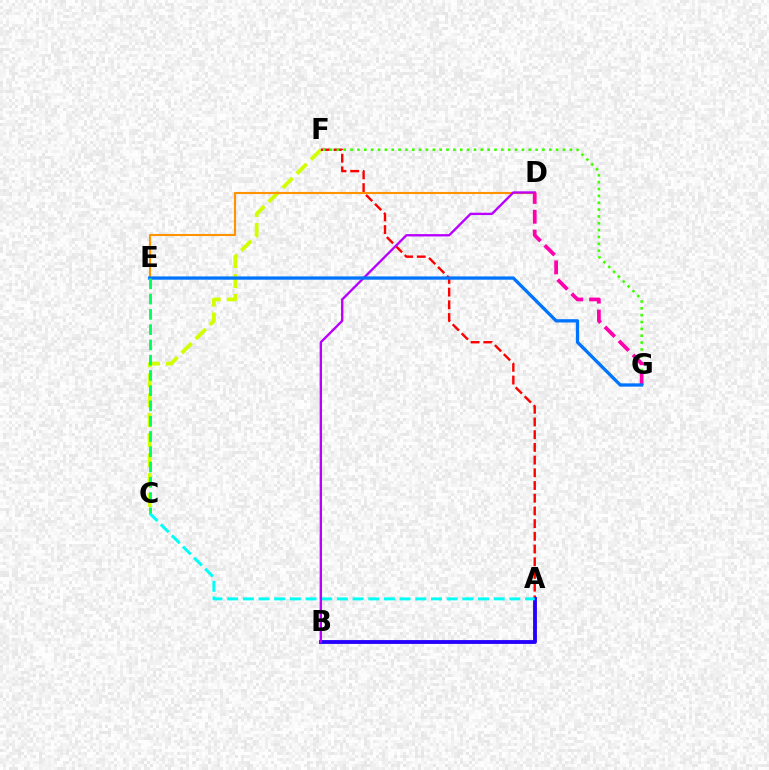{('C', 'F'): [{'color': '#d1ff00', 'line_style': 'dashed', 'thickness': 2.71}], ('A', 'F'): [{'color': '#ff0000', 'line_style': 'dashed', 'thickness': 1.73}], ('A', 'B'): [{'color': '#2500ff', 'line_style': 'solid', 'thickness': 2.76}], ('A', 'C'): [{'color': '#00fff6', 'line_style': 'dashed', 'thickness': 2.13}], ('D', 'E'): [{'color': '#ff9400', 'line_style': 'solid', 'thickness': 1.52}], ('F', 'G'): [{'color': '#3dff00', 'line_style': 'dotted', 'thickness': 1.86}], ('B', 'D'): [{'color': '#b900ff', 'line_style': 'solid', 'thickness': 1.69}], ('D', 'G'): [{'color': '#ff00ac', 'line_style': 'dashed', 'thickness': 2.69}], ('E', 'G'): [{'color': '#0074ff', 'line_style': 'solid', 'thickness': 2.37}], ('C', 'E'): [{'color': '#00ff5c', 'line_style': 'dashed', 'thickness': 2.07}]}